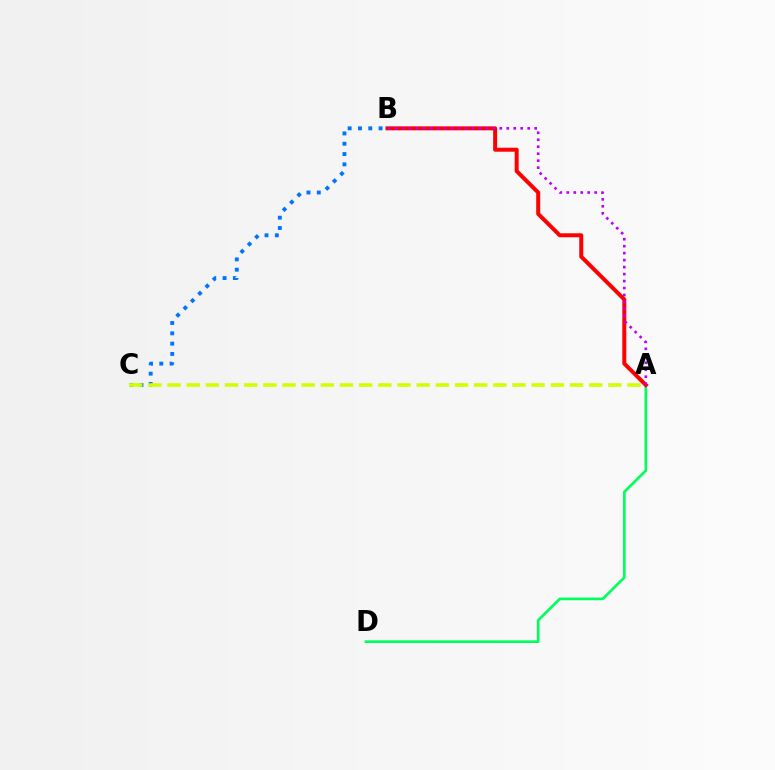{('A', 'D'): [{'color': '#00ff5c', 'line_style': 'solid', 'thickness': 1.92}], ('B', 'C'): [{'color': '#0074ff', 'line_style': 'dotted', 'thickness': 2.8}], ('A', 'B'): [{'color': '#ff0000', 'line_style': 'solid', 'thickness': 2.87}, {'color': '#b900ff', 'line_style': 'dotted', 'thickness': 1.89}], ('A', 'C'): [{'color': '#d1ff00', 'line_style': 'dashed', 'thickness': 2.6}]}